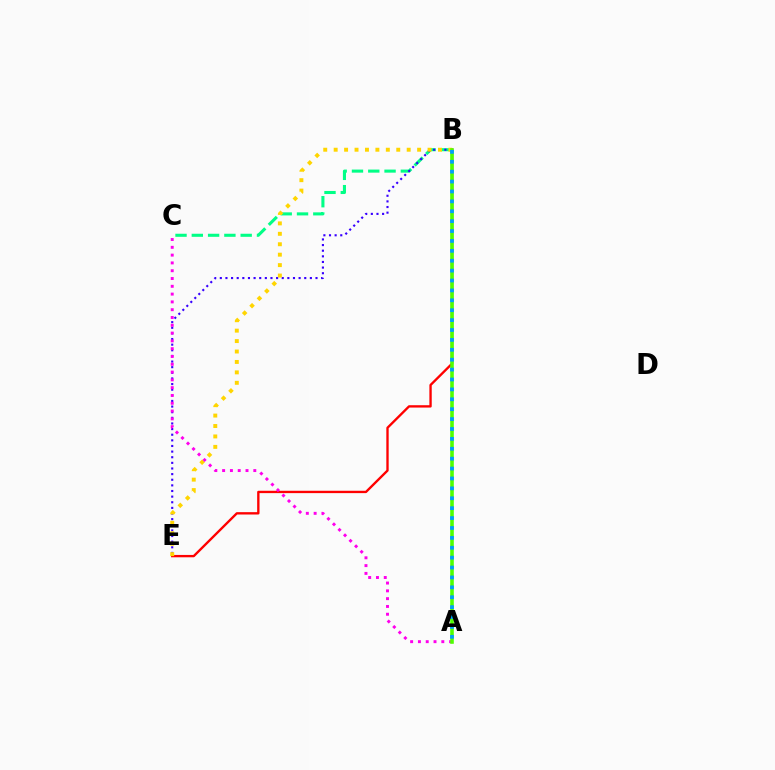{('B', 'C'): [{'color': '#00ff86', 'line_style': 'dashed', 'thickness': 2.21}], ('B', 'E'): [{'color': '#ff0000', 'line_style': 'solid', 'thickness': 1.69}, {'color': '#3700ff', 'line_style': 'dotted', 'thickness': 1.53}, {'color': '#ffd500', 'line_style': 'dotted', 'thickness': 2.83}], ('A', 'C'): [{'color': '#ff00ed', 'line_style': 'dotted', 'thickness': 2.12}], ('A', 'B'): [{'color': '#4fff00', 'line_style': 'solid', 'thickness': 2.59}, {'color': '#009eff', 'line_style': 'dotted', 'thickness': 2.69}]}